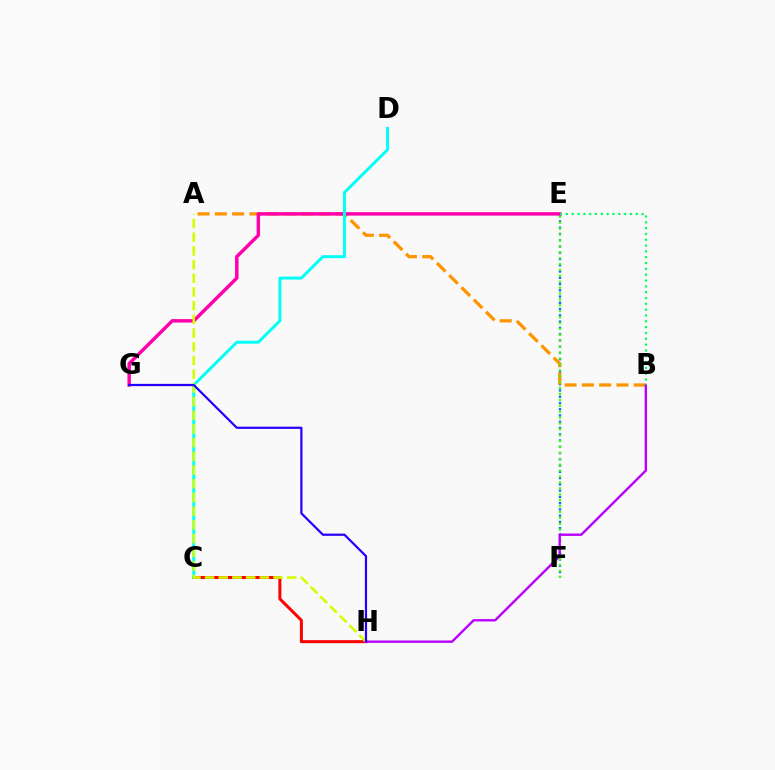{('E', 'F'): [{'color': '#0074ff', 'line_style': 'dotted', 'thickness': 1.7}, {'color': '#3dff00', 'line_style': 'dotted', 'thickness': 1.6}], ('A', 'B'): [{'color': '#ff9400', 'line_style': 'dashed', 'thickness': 2.35}], ('C', 'H'): [{'color': '#ff0000', 'line_style': 'solid', 'thickness': 2.16}], ('E', 'G'): [{'color': '#ff00ac', 'line_style': 'solid', 'thickness': 2.49}], ('C', 'D'): [{'color': '#00fff6', 'line_style': 'solid', 'thickness': 2.11}], ('A', 'H'): [{'color': '#d1ff00', 'line_style': 'dashed', 'thickness': 1.86}], ('B', 'H'): [{'color': '#b900ff', 'line_style': 'solid', 'thickness': 1.72}], ('B', 'E'): [{'color': '#00ff5c', 'line_style': 'dotted', 'thickness': 1.58}], ('G', 'H'): [{'color': '#2500ff', 'line_style': 'solid', 'thickness': 1.6}]}